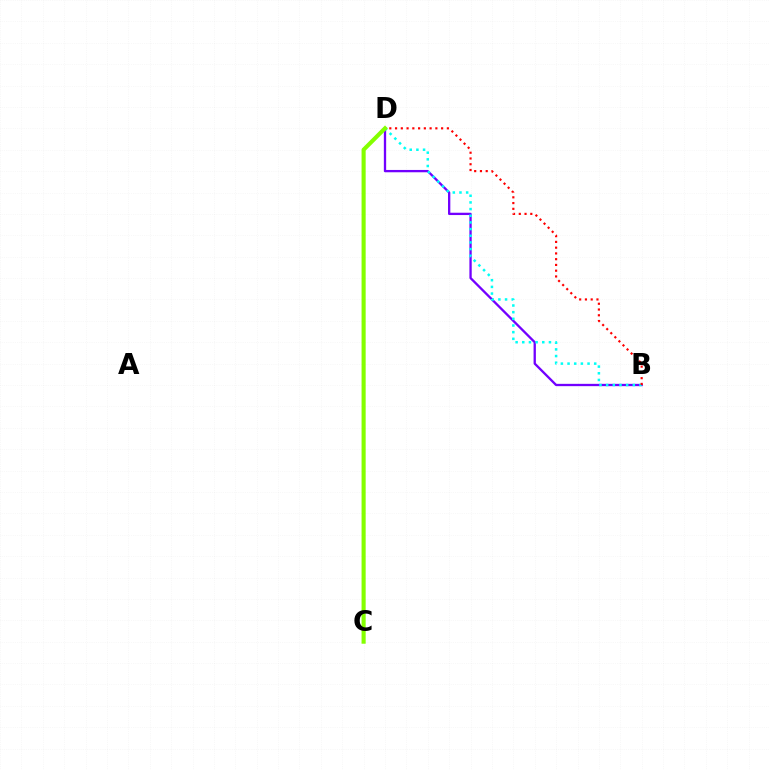{('B', 'D'): [{'color': '#7200ff', 'line_style': 'solid', 'thickness': 1.67}, {'color': '#00fff6', 'line_style': 'dotted', 'thickness': 1.81}, {'color': '#ff0000', 'line_style': 'dotted', 'thickness': 1.56}], ('C', 'D'): [{'color': '#84ff00', 'line_style': 'solid', 'thickness': 2.95}]}